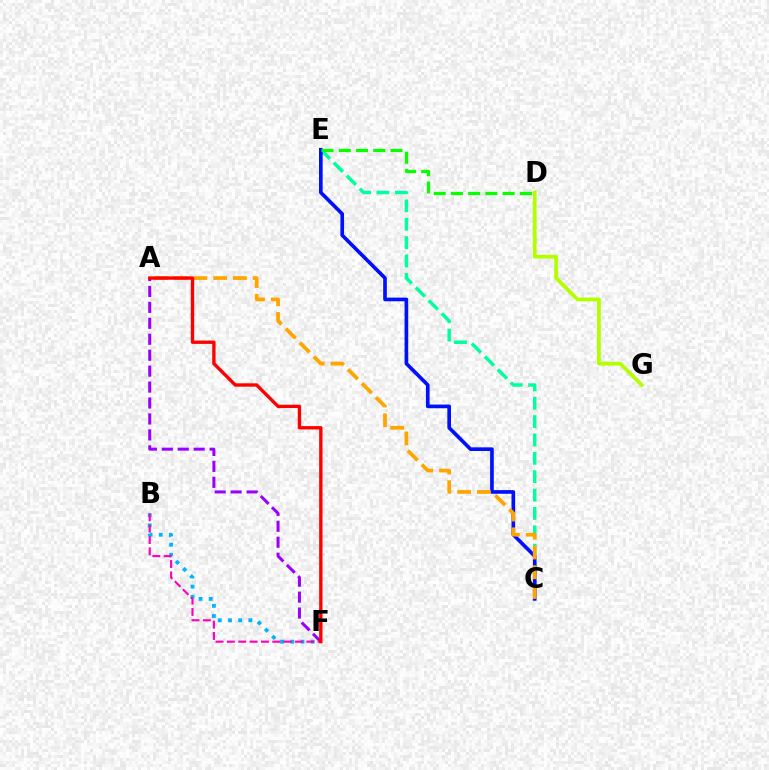{('C', 'E'): [{'color': '#00ff9d', 'line_style': 'dashed', 'thickness': 2.5}, {'color': '#0010ff', 'line_style': 'solid', 'thickness': 2.64}], ('B', 'F'): [{'color': '#00b5ff', 'line_style': 'dotted', 'thickness': 2.76}, {'color': '#ff00bd', 'line_style': 'dashed', 'thickness': 1.54}], ('A', 'F'): [{'color': '#9b00ff', 'line_style': 'dashed', 'thickness': 2.17}, {'color': '#ff0000', 'line_style': 'solid', 'thickness': 2.42}], ('A', 'C'): [{'color': '#ffa500', 'line_style': 'dashed', 'thickness': 2.68}], ('D', 'E'): [{'color': '#08ff00', 'line_style': 'dashed', 'thickness': 2.34}], ('D', 'G'): [{'color': '#b3ff00', 'line_style': 'solid', 'thickness': 2.73}]}